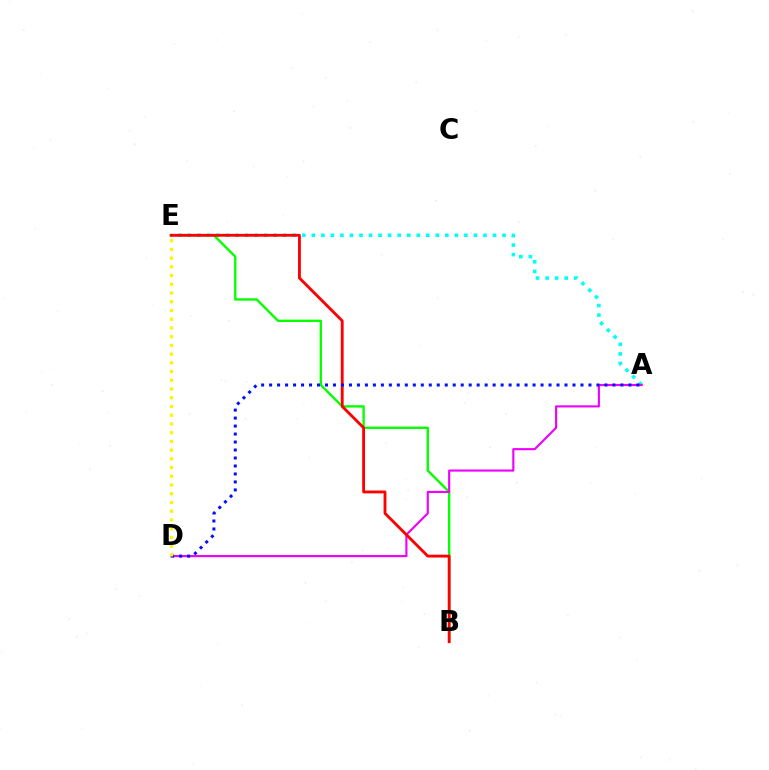{('B', 'E'): [{'color': '#08ff00', 'line_style': 'solid', 'thickness': 1.72}, {'color': '#ff0000', 'line_style': 'solid', 'thickness': 2.05}], ('A', 'E'): [{'color': '#00fff6', 'line_style': 'dotted', 'thickness': 2.59}], ('A', 'D'): [{'color': '#ee00ff', 'line_style': 'solid', 'thickness': 1.53}, {'color': '#0010ff', 'line_style': 'dotted', 'thickness': 2.17}], ('D', 'E'): [{'color': '#fcf500', 'line_style': 'dotted', 'thickness': 2.37}]}